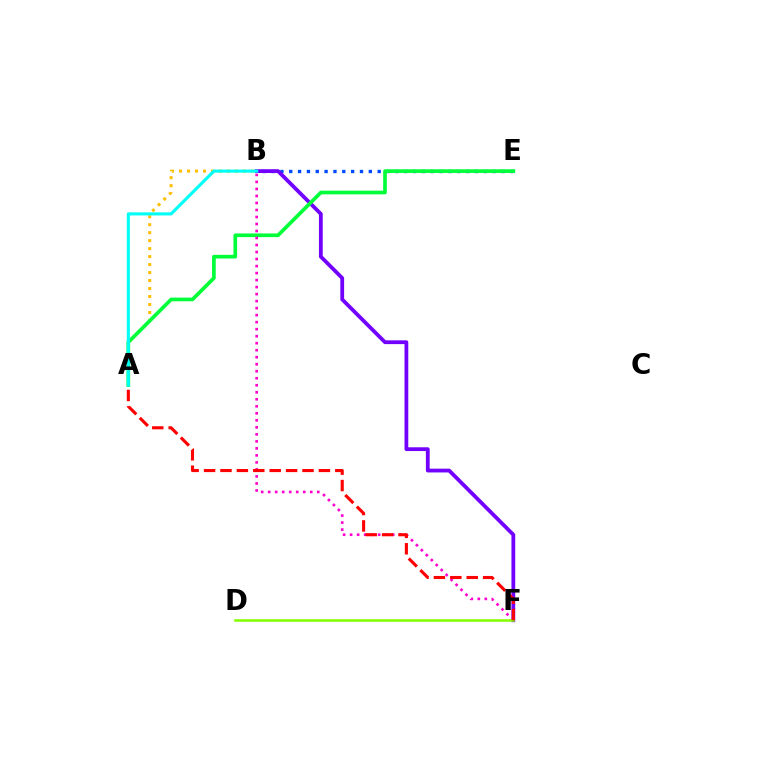{('B', 'E'): [{'color': '#004bff', 'line_style': 'dotted', 'thickness': 2.4}], ('A', 'B'): [{'color': '#ffbd00', 'line_style': 'dotted', 'thickness': 2.17}, {'color': '#00fff6', 'line_style': 'solid', 'thickness': 2.23}], ('B', 'F'): [{'color': '#7200ff', 'line_style': 'solid', 'thickness': 2.73}, {'color': '#ff00cf', 'line_style': 'dotted', 'thickness': 1.91}], ('A', 'E'): [{'color': '#00ff39', 'line_style': 'solid', 'thickness': 2.65}], ('D', 'F'): [{'color': '#84ff00', 'line_style': 'solid', 'thickness': 1.83}], ('A', 'F'): [{'color': '#ff0000', 'line_style': 'dashed', 'thickness': 2.23}]}